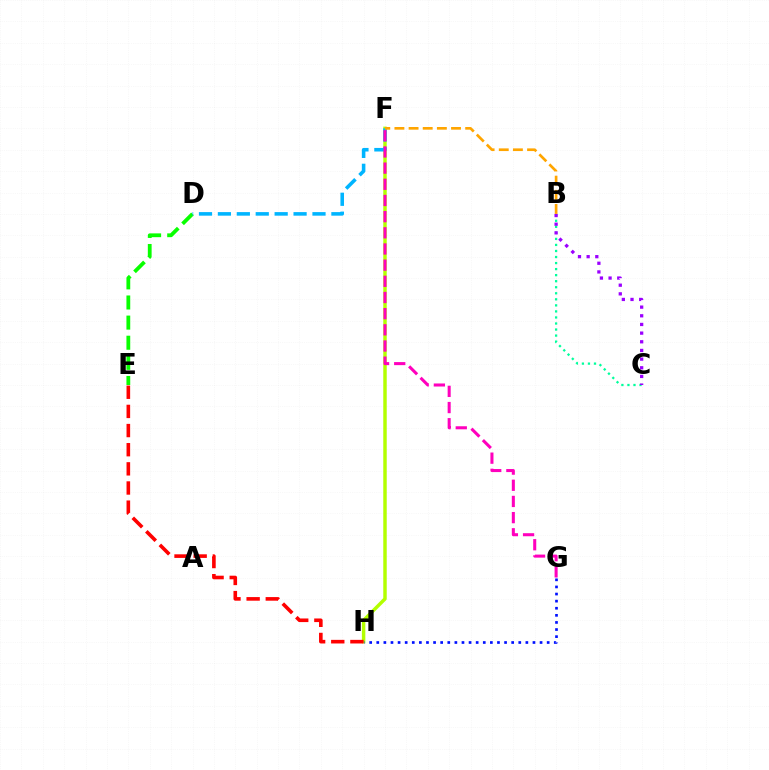{('F', 'H'): [{'color': '#b3ff00', 'line_style': 'solid', 'thickness': 2.49}], ('D', 'E'): [{'color': '#08ff00', 'line_style': 'dashed', 'thickness': 2.73}], ('D', 'F'): [{'color': '#00b5ff', 'line_style': 'dashed', 'thickness': 2.57}], ('B', 'C'): [{'color': '#00ff9d', 'line_style': 'dotted', 'thickness': 1.64}, {'color': '#9b00ff', 'line_style': 'dotted', 'thickness': 2.35}], ('G', 'H'): [{'color': '#0010ff', 'line_style': 'dotted', 'thickness': 1.93}], ('B', 'F'): [{'color': '#ffa500', 'line_style': 'dashed', 'thickness': 1.92}], ('F', 'G'): [{'color': '#ff00bd', 'line_style': 'dashed', 'thickness': 2.2}], ('E', 'H'): [{'color': '#ff0000', 'line_style': 'dashed', 'thickness': 2.6}]}